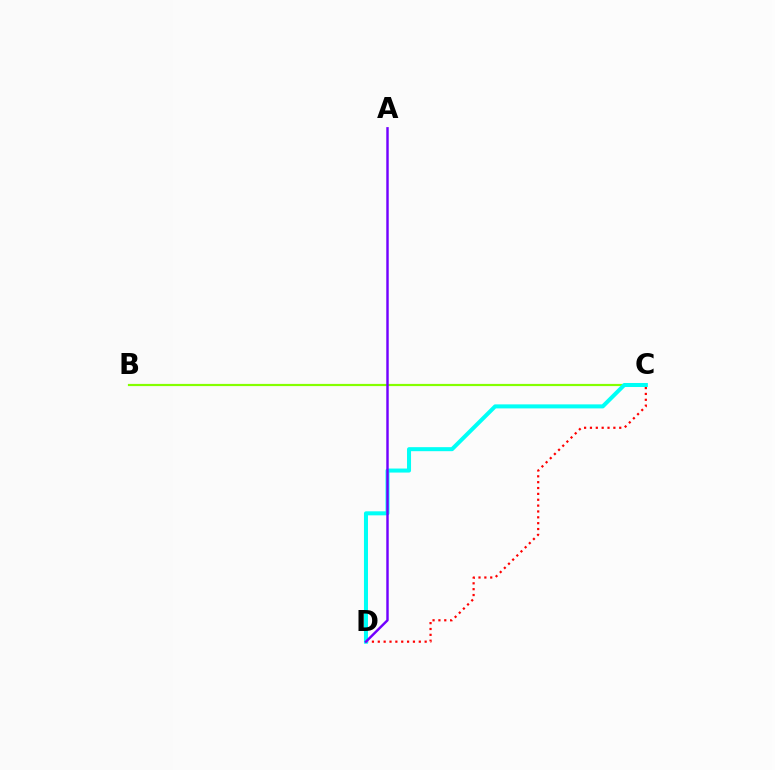{('C', 'D'): [{'color': '#ff0000', 'line_style': 'dotted', 'thickness': 1.59}, {'color': '#00fff6', 'line_style': 'solid', 'thickness': 2.9}], ('B', 'C'): [{'color': '#84ff00', 'line_style': 'solid', 'thickness': 1.58}], ('A', 'D'): [{'color': '#7200ff', 'line_style': 'solid', 'thickness': 1.76}]}